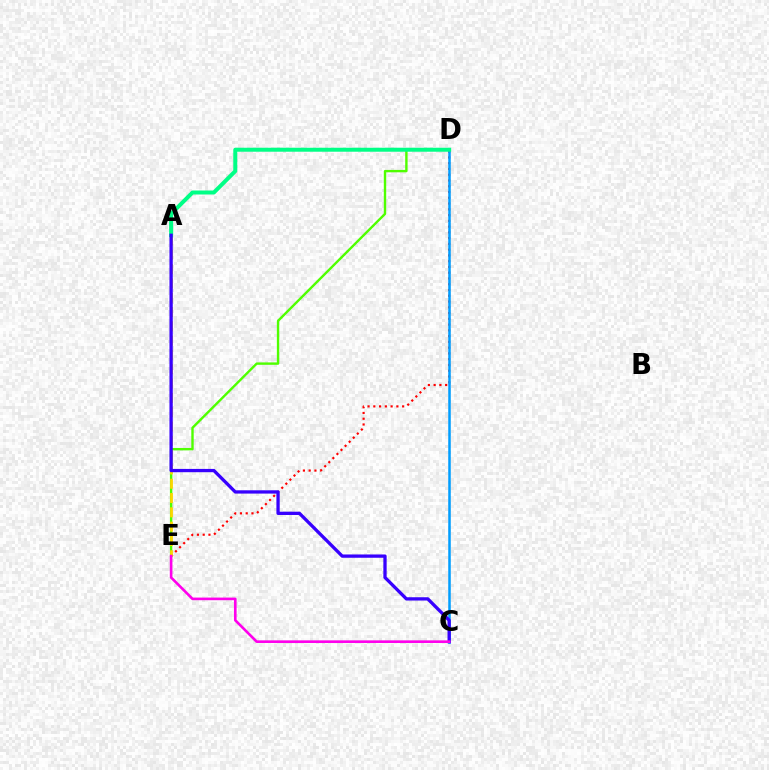{('D', 'E'): [{'color': '#ff0000', 'line_style': 'dotted', 'thickness': 1.57}, {'color': '#4fff00', 'line_style': 'solid', 'thickness': 1.72}], ('C', 'D'): [{'color': '#009eff', 'line_style': 'solid', 'thickness': 1.82}], ('A', 'E'): [{'color': '#ffd500', 'line_style': 'dashed', 'thickness': 1.94}], ('A', 'D'): [{'color': '#00ff86', 'line_style': 'solid', 'thickness': 2.87}], ('A', 'C'): [{'color': '#3700ff', 'line_style': 'solid', 'thickness': 2.37}], ('C', 'E'): [{'color': '#ff00ed', 'line_style': 'solid', 'thickness': 1.89}]}